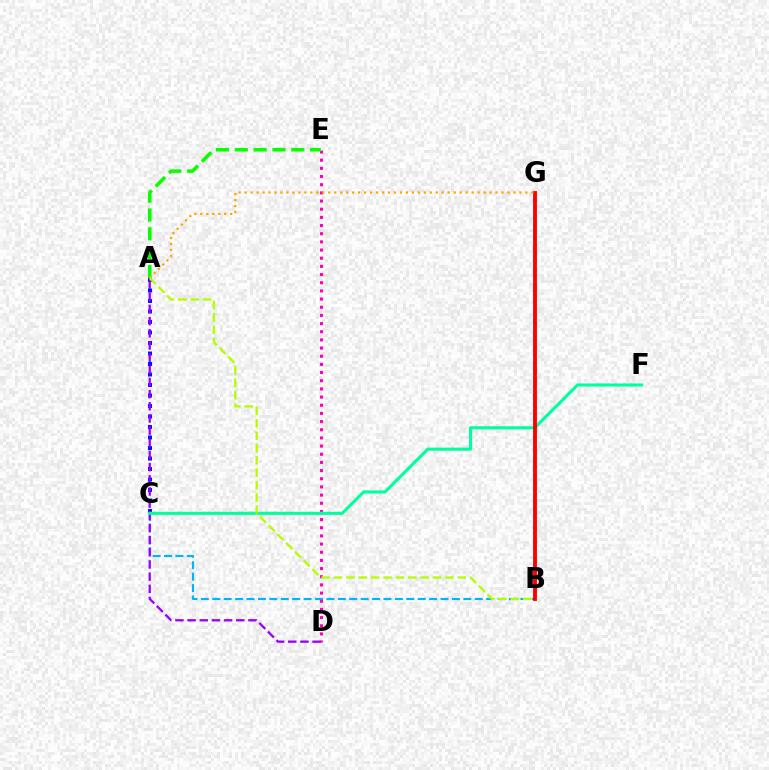{('B', 'C'): [{'color': '#00b5ff', 'line_style': 'dashed', 'thickness': 1.55}], ('D', 'E'): [{'color': '#ff00bd', 'line_style': 'dotted', 'thickness': 2.22}], ('A', 'E'): [{'color': '#08ff00', 'line_style': 'dashed', 'thickness': 2.56}], ('A', 'C'): [{'color': '#0010ff', 'line_style': 'dotted', 'thickness': 2.85}], ('A', 'D'): [{'color': '#9b00ff', 'line_style': 'dashed', 'thickness': 1.65}], ('C', 'F'): [{'color': '#00ff9d', 'line_style': 'solid', 'thickness': 2.23}], ('B', 'G'): [{'color': '#ff0000', 'line_style': 'solid', 'thickness': 2.78}], ('A', 'G'): [{'color': '#ffa500', 'line_style': 'dotted', 'thickness': 1.62}], ('A', 'B'): [{'color': '#b3ff00', 'line_style': 'dashed', 'thickness': 1.68}]}